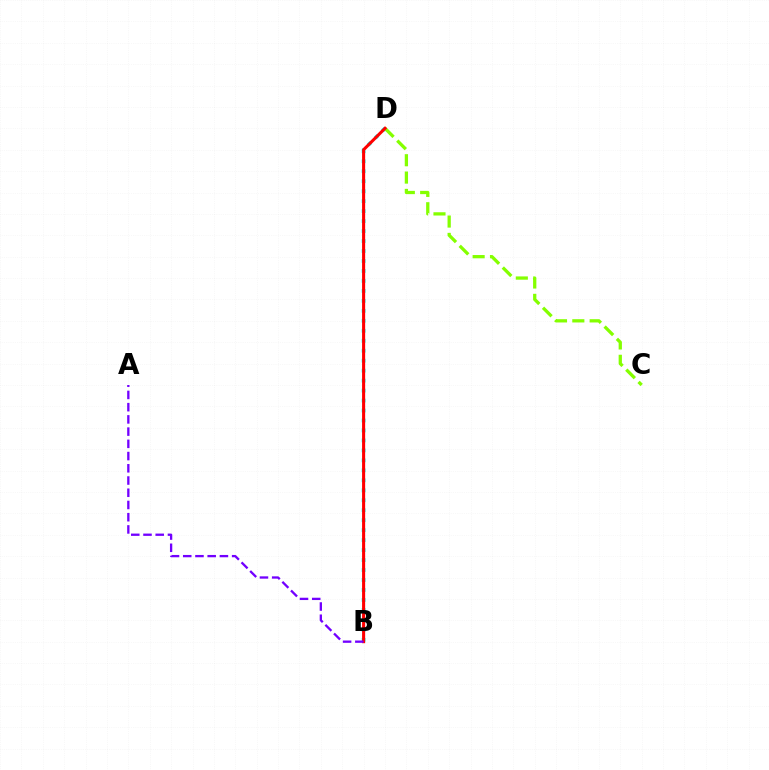{('B', 'D'): [{'color': '#00fff6', 'line_style': 'dotted', 'thickness': 2.71}, {'color': '#ff0000', 'line_style': 'solid', 'thickness': 2.21}], ('C', 'D'): [{'color': '#84ff00', 'line_style': 'dashed', 'thickness': 2.36}], ('A', 'B'): [{'color': '#7200ff', 'line_style': 'dashed', 'thickness': 1.66}]}